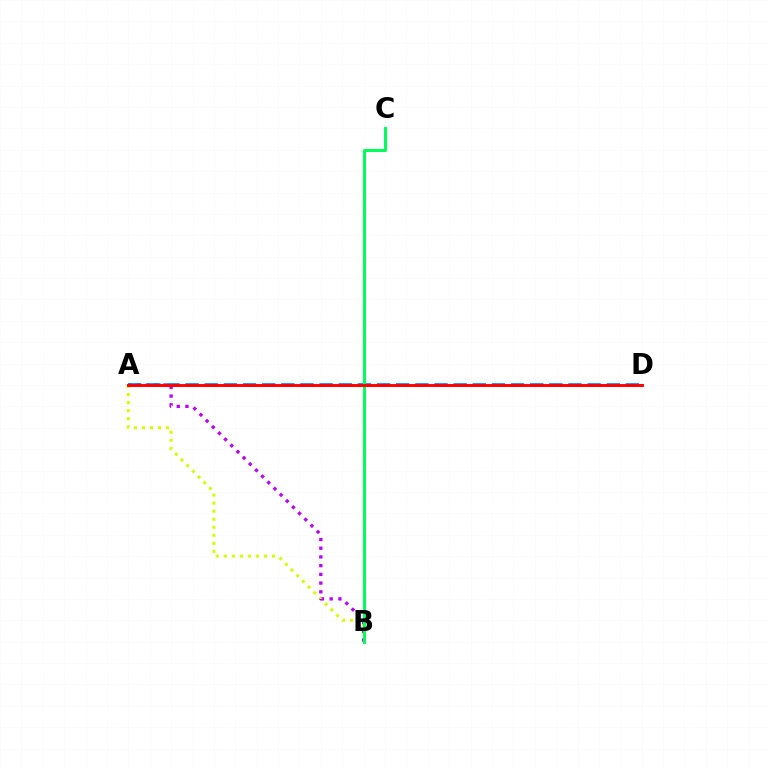{('A', 'B'): [{'color': '#d1ff00', 'line_style': 'dotted', 'thickness': 2.19}, {'color': '#b900ff', 'line_style': 'dotted', 'thickness': 2.37}], ('A', 'D'): [{'color': '#0074ff', 'line_style': 'dashed', 'thickness': 2.6}, {'color': '#ff0000', 'line_style': 'solid', 'thickness': 2.1}], ('B', 'C'): [{'color': '#00ff5c', 'line_style': 'solid', 'thickness': 2.18}]}